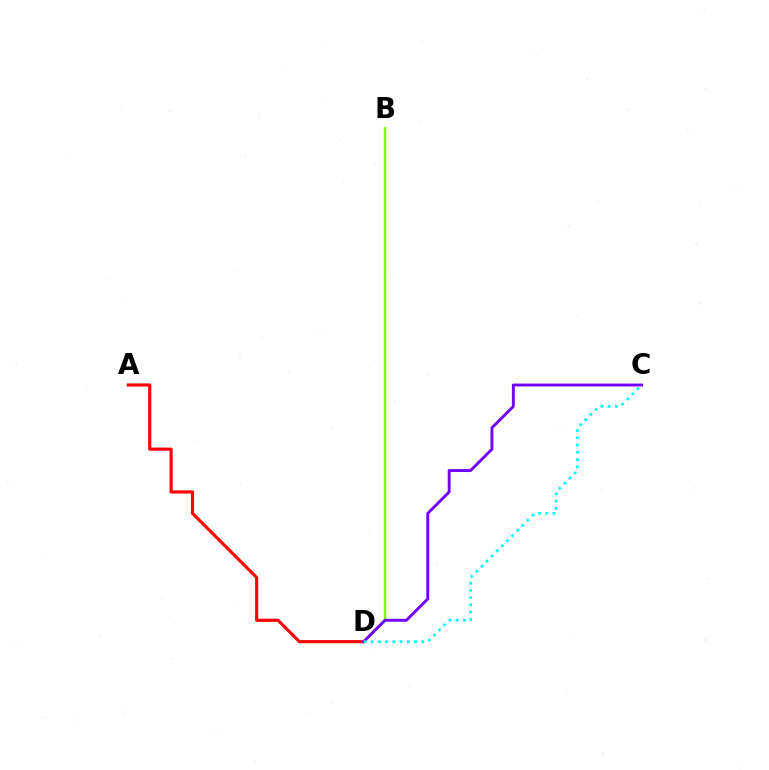{('A', 'D'): [{'color': '#ff0000', 'line_style': 'solid', 'thickness': 2.25}], ('B', 'D'): [{'color': '#84ff00', 'line_style': 'solid', 'thickness': 1.76}], ('C', 'D'): [{'color': '#7200ff', 'line_style': 'solid', 'thickness': 2.09}, {'color': '#00fff6', 'line_style': 'dotted', 'thickness': 1.96}]}